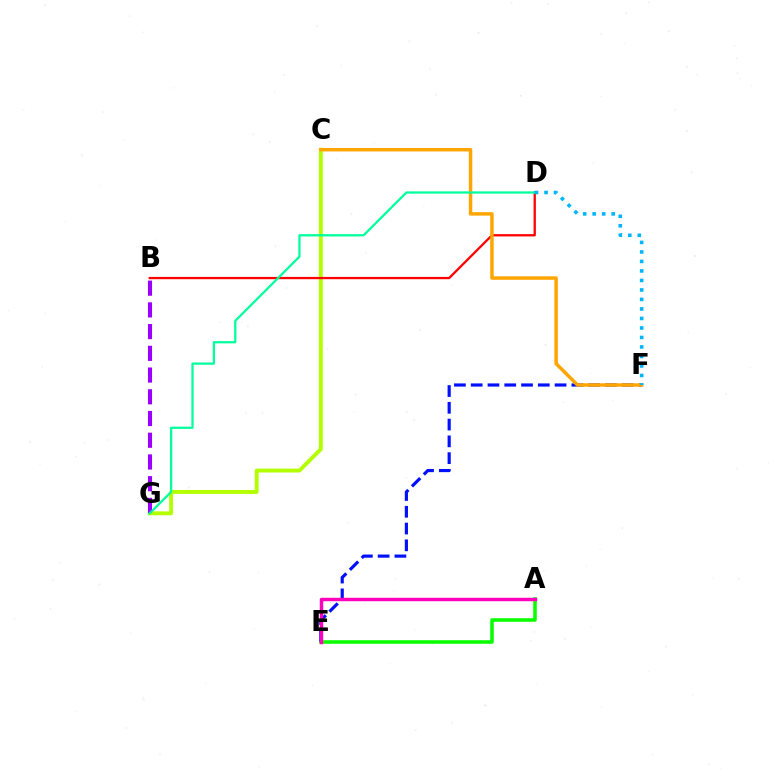{('C', 'G'): [{'color': '#b3ff00', 'line_style': 'solid', 'thickness': 2.81}], ('B', 'D'): [{'color': '#ff0000', 'line_style': 'solid', 'thickness': 1.64}], ('A', 'E'): [{'color': '#08ff00', 'line_style': 'solid', 'thickness': 2.56}, {'color': '#ff00bd', 'line_style': 'solid', 'thickness': 2.48}], ('E', 'F'): [{'color': '#0010ff', 'line_style': 'dashed', 'thickness': 2.28}], ('C', 'F'): [{'color': '#ffa500', 'line_style': 'solid', 'thickness': 2.5}], ('B', 'G'): [{'color': '#9b00ff', 'line_style': 'dashed', 'thickness': 2.95}], ('D', 'G'): [{'color': '#00ff9d', 'line_style': 'solid', 'thickness': 1.62}], ('D', 'F'): [{'color': '#00b5ff', 'line_style': 'dotted', 'thickness': 2.58}]}